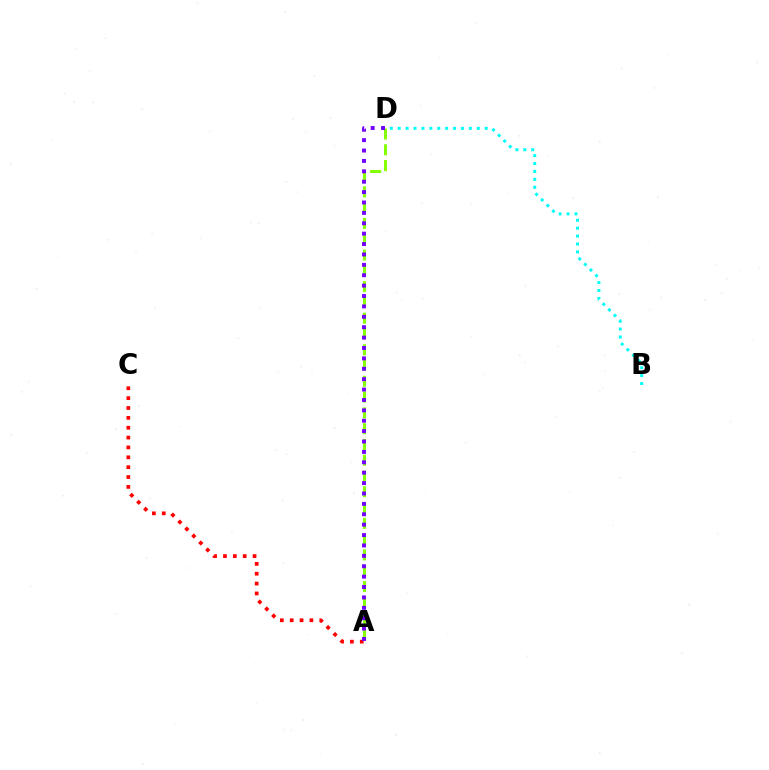{('A', 'D'): [{'color': '#84ff00', 'line_style': 'dashed', 'thickness': 2.14}, {'color': '#7200ff', 'line_style': 'dotted', 'thickness': 2.82}], ('B', 'D'): [{'color': '#00fff6', 'line_style': 'dotted', 'thickness': 2.15}], ('A', 'C'): [{'color': '#ff0000', 'line_style': 'dotted', 'thickness': 2.68}]}